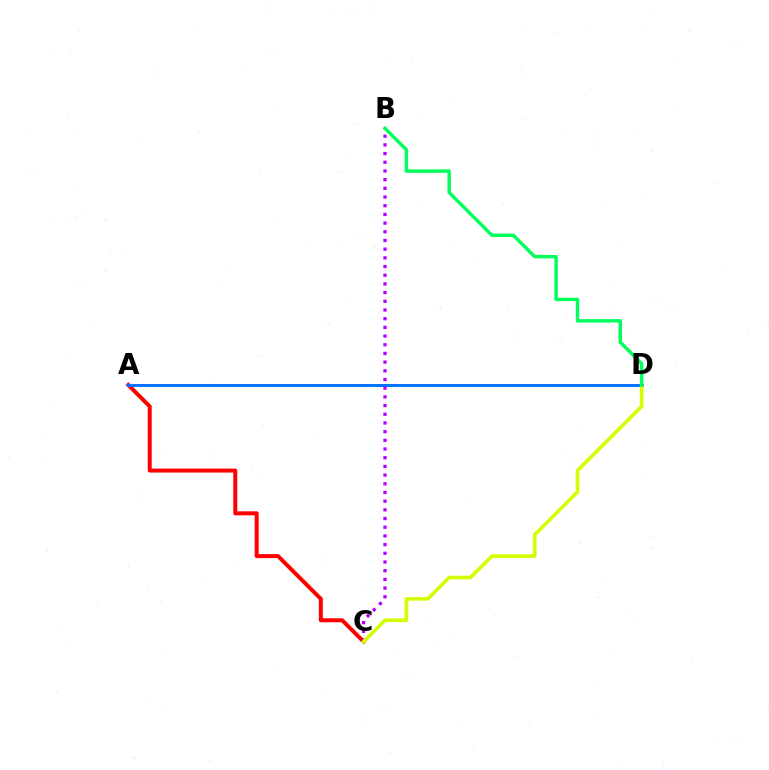{('A', 'C'): [{'color': '#ff0000', 'line_style': 'solid', 'thickness': 2.87}], ('A', 'D'): [{'color': '#0074ff', 'line_style': 'solid', 'thickness': 2.16}], ('B', 'C'): [{'color': '#b900ff', 'line_style': 'dotted', 'thickness': 2.36}], ('C', 'D'): [{'color': '#d1ff00', 'line_style': 'solid', 'thickness': 2.61}], ('B', 'D'): [{'color': '#00ff5c', 'line_style': 'solid', 'thickness': 2.47}]}